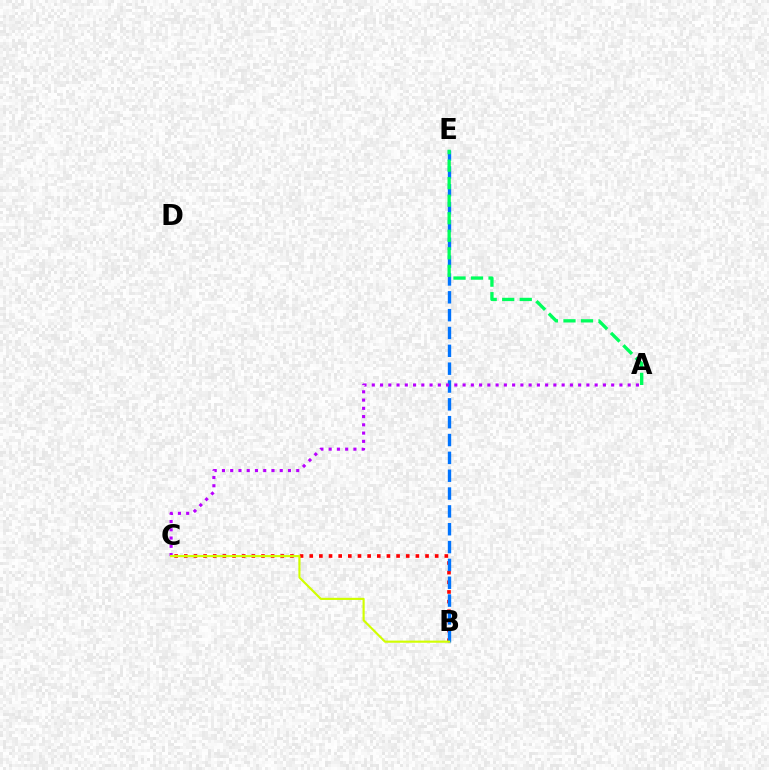{('B', 'C'): [{'color': '#ff0000', 'line_style': 'dotted', 'thickness': 2.62}, {'color': '#d1ff00', 'line_style': 'solid', 'thickness': 1.54}], ('B', 'E'): [{'color': '#0074ff', 'line_style': 'dashed', 'thickness': 2.42}], ('A', 'C'): [{'color': '#b900ff', 'line_style': 'dotted', 'thickness': 2.24}], ('A', 'E'): [{'color': '#00ff5c', 'line_style': 'dashed', 'thickness': 2.38}]}